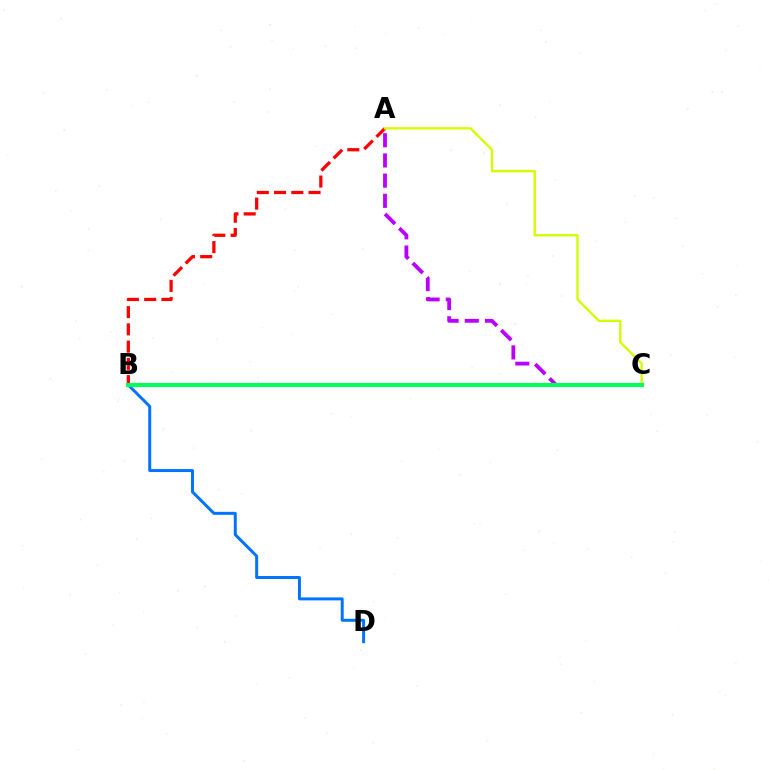{('A', 'B'): [{'color': '#ff0000', 'line_style': 'dashed', 'thickness': 2.34}], ('A', 'C'): [{'color': '#b900ff', 'line_style': 'dashed', 'thickness': 2.74}, {'color': '#d1ff00', 'line_style': 'solid', 'thickness': 1.71}], ('B', 'D'): [{'color': '#0074ff', 'line_style': 'solid', 'thickness': 2.14}], ('B', 'C'): [{'color': '#00ff5c', 'line_style': 'solid', 'thickness': 2.98}]}